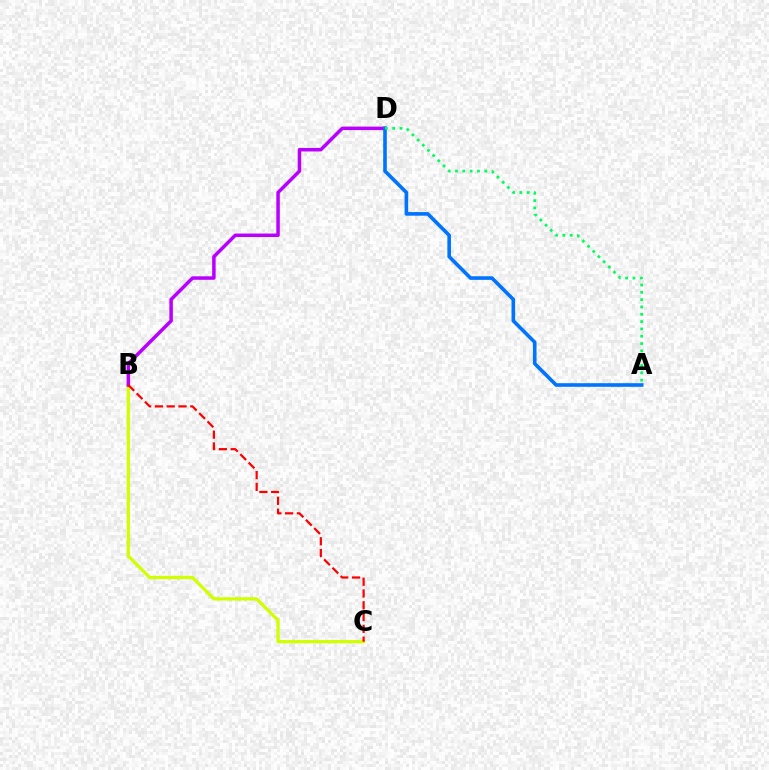{('B', 'C'): [{'color': '#d1ff00', 'line_style': 'solid', 'thickness': 2.33}, {'color': '#ff0000', 'line_style': 'dashed', 'thickness': 1.6}], ('B', 'D'): [{'color': '#b900ff', 'line_style': 'solid', 'thickness': 2.52}], ('A', 'D'): [{'color': '#0074ff', 'line_style': 'solid', 'thickness': 2.6}, {'color': '#00ff5c', 'line_style': 'dotted', 'thickness': 1.99}]}